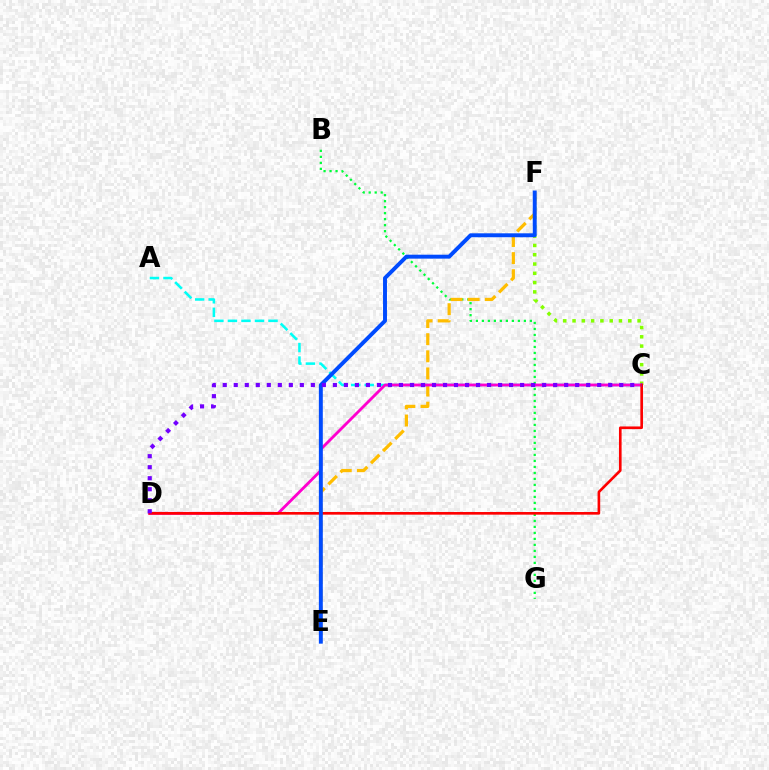{('B', 'G'): [{'color': '#00ff39', 'line_style': 'dotted', 'thickness': 1.63}], ('C', 'F'): [{'color': '#84ff00', 'line_style': 'dotted', 'thickness': 2.52}], ('E', 'F'): [{'color': '#ffbd00', 'line_style': 'dashed', 'thickness': 2.33}, {'color': '#004bff', 'line_style': 'solid', 'thickness': 2.83}], ('A', 'C'): [{'color': '#00fff6', 'line_style': 'dashed', 'thickness': 1.84}], ('C', 'D'): [{'color': '#ff00cf', 'line_style': 'solid', 'thickness': 2.05}, {'color': '#ff0000', 'line_style': 'solid', 'thickness': 1.9}, {'color': '#7200ff', 'line_style': 'dotted', 'thickness': 2.99}]}